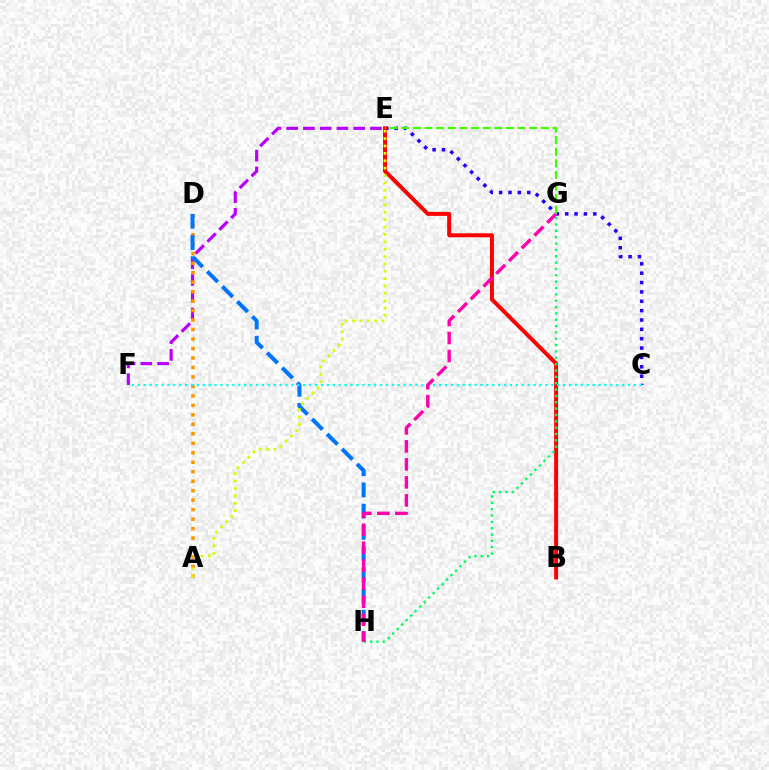{('C', 'E'): [{'color': '#2500ff', 'line_style': 'dotted', 'thickness': 2.54}], ('B', 'E'): [{'color': '#ff0000', 'line_style': 'solid', 'thickness': 2.86}], ('E', 'F'): [{'color': '#b900ff', 'line_style': 'dashed', 'thickness': 2.28}], ('A', 'D'): [{'color': '#ff9400', 'line_style': 'dotted', 'thickness': 2.58}], ('G', 'H'): [{'color': '#00ff5c', 'line_style': 'dotted', 'thickness': 1.72}, {'color': '#ff00ac', 'line_style': 'dashed', 'thickness': 2.45}], ('D', 'H'): [{'color': '#0074ff', 'line_style': 'dashed', 'thickness': 2.88}], ('C', 'F'): [{'color': '#00fff6', 'line_style': 'dotted', 'thickness': 1.6}], ('A', 'E'): [{'color': '#d1ff00', 'line_style': 'dotted', 'thickness': 2.0}], ('E', 'G'): [{'color': '#3dff00', 'line_style': 'dashed', 'thickness': 1.58}]}